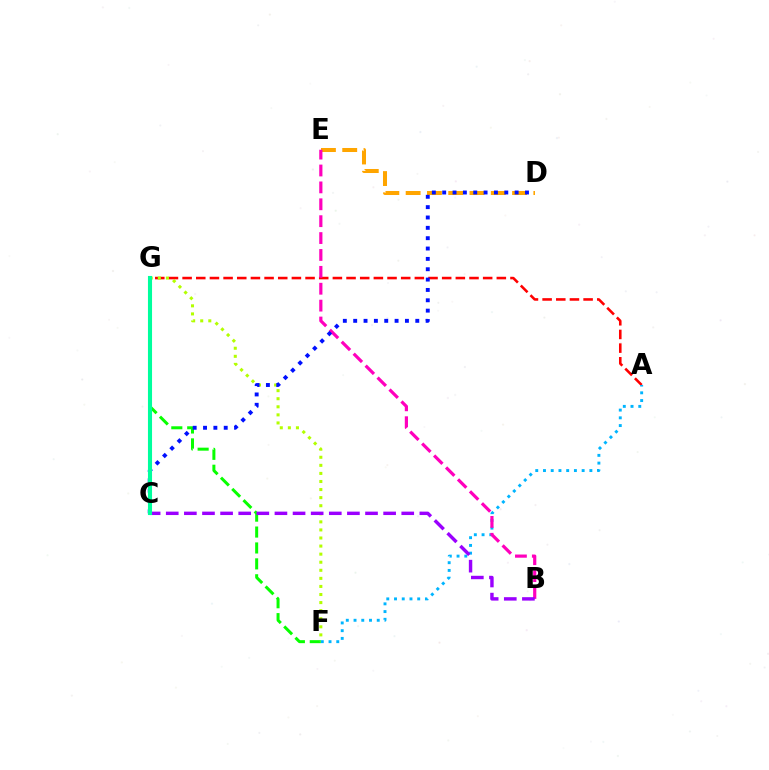{('F', 'G'): [{'color': '#08ff00', 'line_style': 'dashed', 'thickness': 2.16}, {'color': '#b3ff00', 'line_style': 'dotted', 'thickness': 2.19}], ('A', 'G'): [{'color': '#ff0000', 'line_style': 'dashed', 'thickness': 1.86}], ('D', 'E'): [{'color': '#ffa500', 'line_style': 'dashed', 'thickness': 2.89}], ('A', 'F'): [{'color': '#00b5ff', 'line_style': 'dotted', 'thickness': 2.1}], ('B', 'E'): [{'color': '#ff00bd', 'line_style': 'dashed', 'thickness': 2.29}], ('C', 'D'): [{'color': '#0010ff', 'line_style': 'dotted', 'thickness': 2.81}], ('B', 'C'): [{'color': '#9b00ff', 'line_style': 'dashed', 'thickness': 2.46}], ('C', 'G'): [{'color': '#00ff9d', 'line_style': 'solid', 'thickness': 2.94}]}